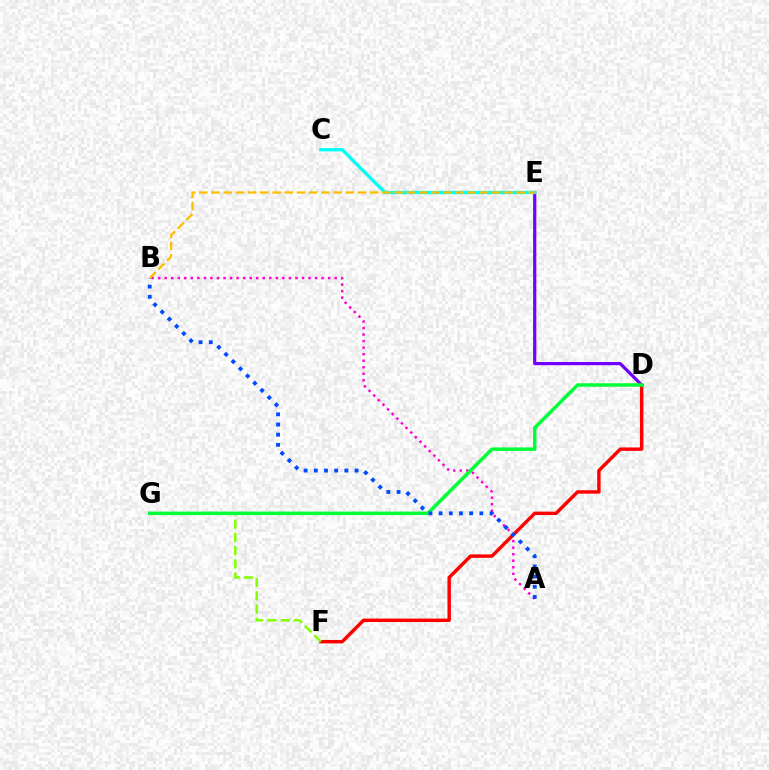{('D', 'E'): [{'color': '#7200ff', 'line_style': 'solid', 'thickness': 2.31}], ('D', 'F'): [{'color': '#ff0000', 'line_style': 'solid', 'thickness': 2.47}], ('C', 'E'): [{'color': '#00fff6', 'line_style': 'solid', 'thickness': 2.38}], ('F', 'G'): [{'color': '#84ff00', 'line_style': 'dashed', 'thickness': 1.8}], ('A', 'B'): [{'color': '#ff00cf', 'line_style': 'dotted', 'thickness': 1.78}, {'color': '#004bff', 'line_style': 'dotted', 'thickness': 2.77}], ('B', 'E'): [{'color': '#ffbd00', 'line_style': 'dashed', 'thickness': 1.66}], ('D', 'G'): [{'color': '#00ff39', 'line_style': 'solid', 'thickness': 2.51}]}